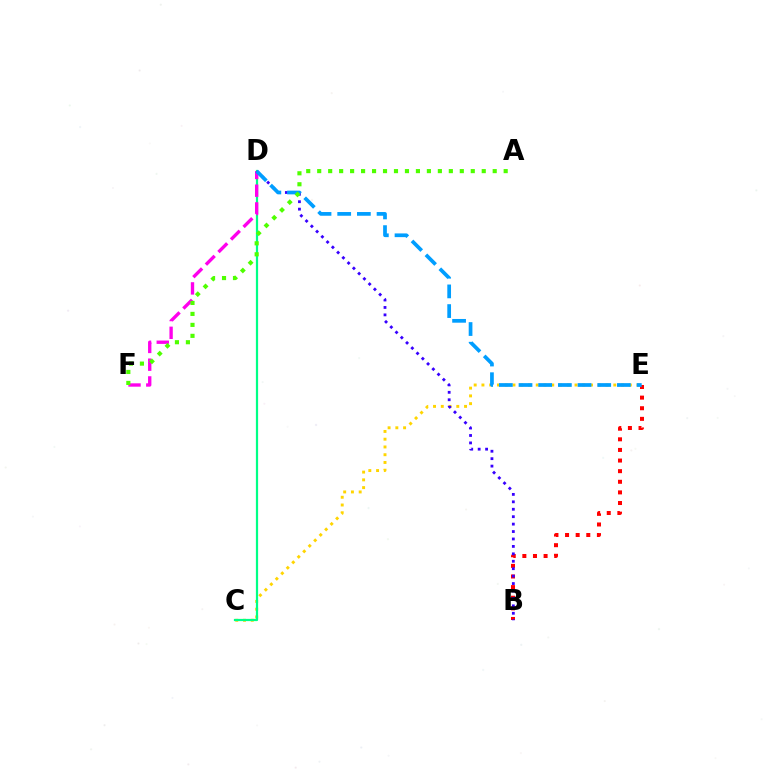{('B', 'E'): [{'color': '#ff0000', 'line_style': 'dotted', 'thickness': 2.88}], ('C', 'E'): [{'color': '#ffd500', 'line_style': 'dotted', 'thickness': 2.11}], ('C', 'D'): [{'color': '#00ff86', 'line_style': 'solid', 'thickness': 1.6}], ('D', 'F'): [{'color': '#ff00ed', 'line_style': 'dashed', 'thickness': 2.41}], ('B', 'D'): [{'color': '#3700ff', 'line_style': 'dotted', 'thickness': 2.02}], ('D', 'E'): [{'color': '#009eff', 'line_style': 'dashed', 'thickness': 2.67}], ('A', 'F'): [{'color': '#4fff00', 'line_style': 'dotted', 'thickness': 2.98}]}